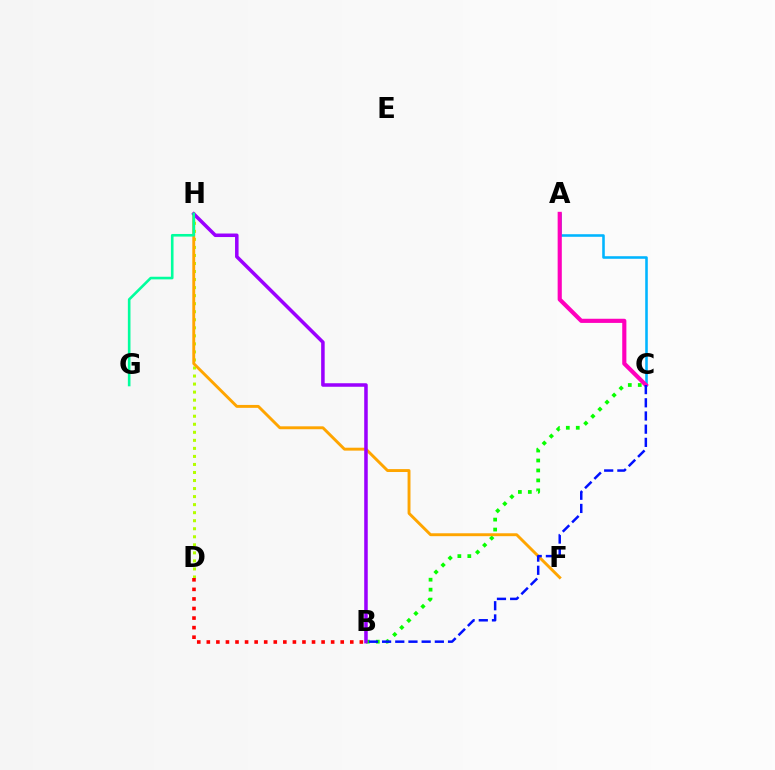{('B', 'C'): [{'color': '#08ff00', 'line_style': 'dotted', 'thickness': 2.7}, {'color': '#0010ff', 'line_style': 'dashed', 'thickness': 1.79}], ('D', 'H'): [{'color': '#b3ff00', 'line_style': 'dotted', 'thickness': 2.18}], ('A', 'C'): [{'color': '#00b5ff', 'line_style': 'solid', 'thickness': 1.85}, {'color': '#ff00bd', 'line_style': 'solid', 'thickness': 2.99}], ('F', 'H'): [{'color': '#ffa500', 'line_style': 'solid', 'thickness': 2.09}], ('B', 'D'): [{'color': '#ff0000', 'line_style': 'dotted', 'thickness': 2.6}], ('B', 'H'): [{'color': '#9b00ff', 'line_style': 'solid', 'thickness': 2.54}], ('G', 'H'): [{'color': '#00ff9d', 'line_style': 'solid', 'thickness': 1.88}]}